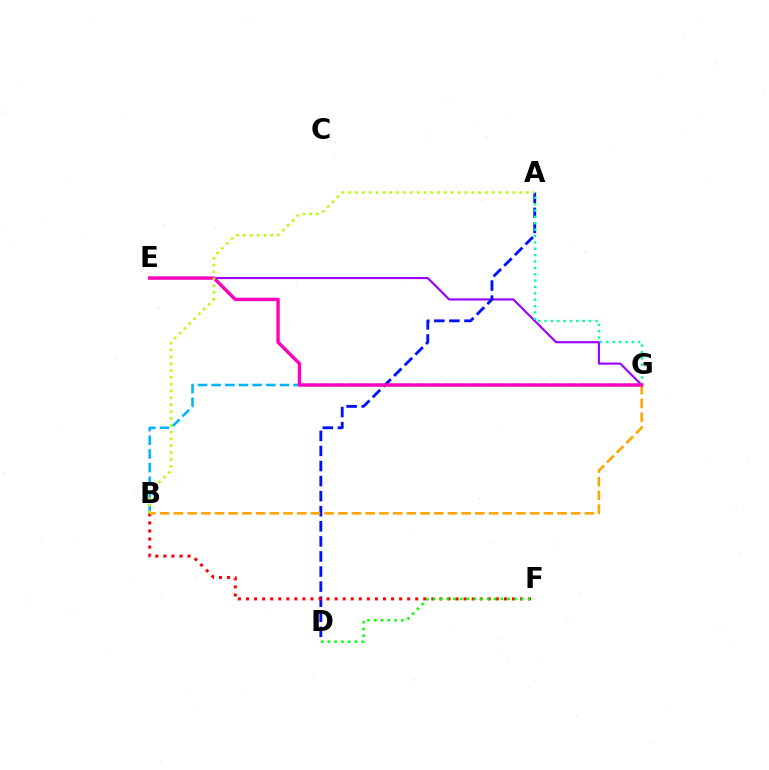{('E', 'G'): [{'color': '#9b00ff', 'line_style': 'solid', 'thickness': 1.55}, {'color': '#ff00bd', 'line_style': 'solid', 'thickness': 2.45}], ('A', 'D'): [{'color': '#0010ff', 'line_style': 'dashed', 'thickness': 2.05}], ('B', 'F'): [{'color': '#ff0000', 'line_style': 'dotted', 'thickness': 2.19}], ('B', 'G'): [{'color': '#00b5ff', 'line_style': 'dashed', 'thickness': 1.85}, {'color': '#ffa500', 'line_style': 'dashed', 'thickness': 1.86}], ('A', 'G'): [{'color': '#00ff9d', 'line_style': 'dotted', 'thickness': 1.73}], ('A', 'B'): [{'color': '#b3ff00', 'line_style': 'dotted', 'thickness': 1.86}], ('D', 'F'): [{'color': '#08ff00', 'line_style': 'dotted', 'thickness': 1.84}]}